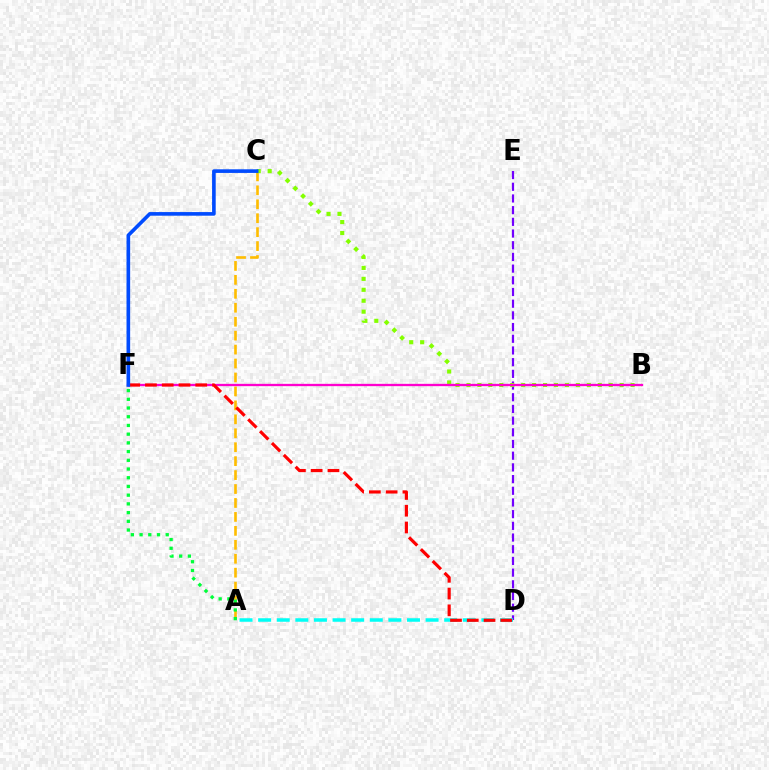{('D', 'E'): [{'color': '#7200ff', 'line_style': 'dashed', 'thickness': 1.59}], ('A', 'C'): [{'color': '#ffbd00', 'line_style': 'dashed', 'thickness': 1.89}], ('B', 'C'): [{'color': '#84ff00', 'line_style': 'dotted', 'thickness': 2.97}], ('A', 'D'): [{'color': '#00fff6', 'line_style': 'dashed', 'thickness': 2.53}], ('B', 'F'): [{'color': '#ff00cf', 'line_style': 'solid', 'thickness': 1.66}], ('D', 'F'): [{'color': '#ff0000', 'line_style': 'dashed', 'thickness': 2.28}], ('A', 'F'): [{'color': '#00ff39', 'line_style': 'dotted', 'thickness': 2.37}], ('C', 'F'): [{'color': '#004bff', 'line_style': 'solid', 'thickness': 2.61}]}